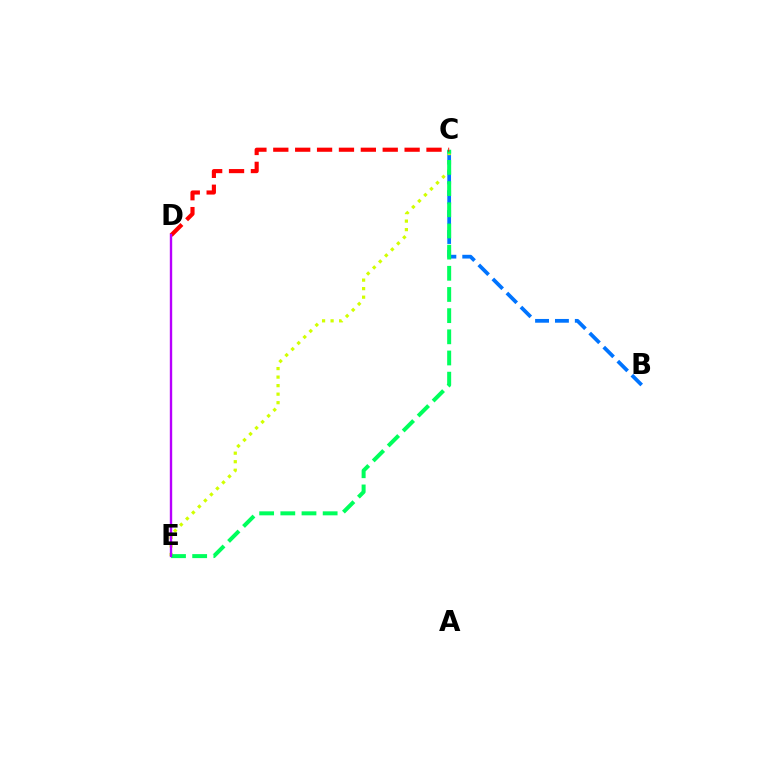{('B', 'C'): [{'color': '#0074ff', 'line_style': 'dashed', 'thickness': 2.7}], ('C', 'E'): [{'color': '#d1ff00', 'line_style': 'dotted', 'thickness': 2.32}, {'color': '#00ff5c', 'line_style': 'dashed', 'thickness': 2.88}], ('C', 'D'): [{'color': '#ff0000', 'line_style': 'dashed', 'thickness': 2.97}], ('D', 'E'): [{'color': '#b900ff', 'line_style': 'solid', 'thickness': 1.71}]}